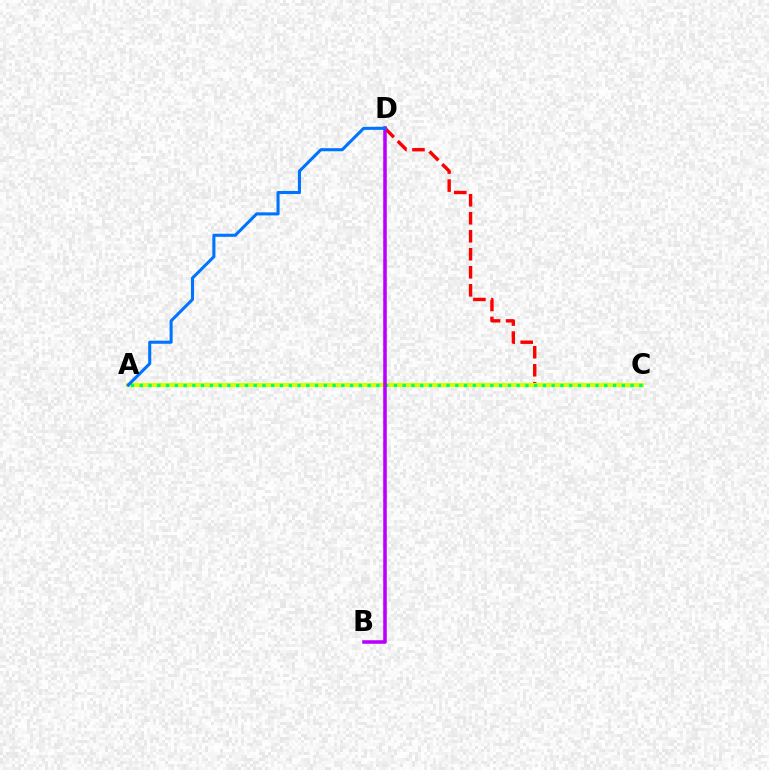{('C', 'D'): [{'color': '#ff0000', 'line_style': 'dashed', 'thickness': 2.45}], ('A', 'C'): [{'color': '#d1ff00', 'line_style': 'solid', 'thickness': 2.93}, {'color': '#00ff5c', 'line_style': 'dotted', 'thickness': 2.38}], ('B', 'D'): [{'color': '#b900ff', 'line_style': 'solid', 'thickness': 2.56}], ('A', 'D'): [{'color': '#0074ff', 'line_style': 'solid', 'thickness': 2.22}]}